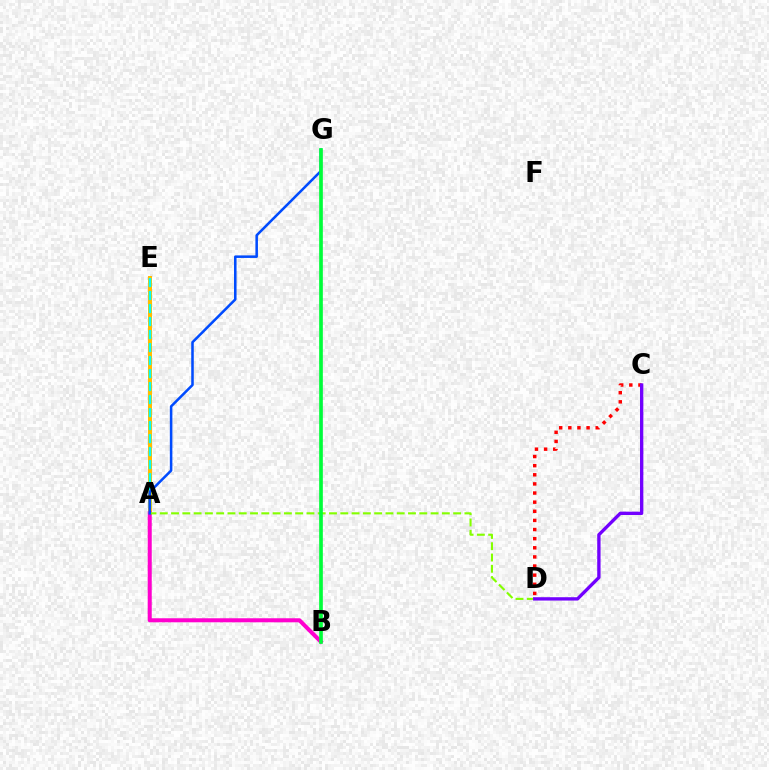{('A', 'E'): [{'color': '#ffbd00', 'line_style': 'solid', 'thickness': 2.87}, {'color': '#00fff6', 'line_style': 'dashed', 'thickness': 1.77}], ('A', 'B'): [{'color': '#ff00cf', 'line_style': 'solid', 'thickness': 2.9}], ('A', 'D'): [{'color': '#84ff00', 'line_style': 'dashed', 'thickness': 1.53}], ('A', 'G'): [{'color': '#004bff', 'line_style': 'solid', 'thickness': 1.83}], ('C', 'D'): [{'color': '#ff0000', 'line_style': 'dotted', 'thickness': 2.48}, {'color': '#7200ff', 'line_style': 'solid', 'thickness': 2.4}], ('B', 'G'): [{'color': '#00ff39', 'line_style': 'solid', 'thickness': 2.64}]}